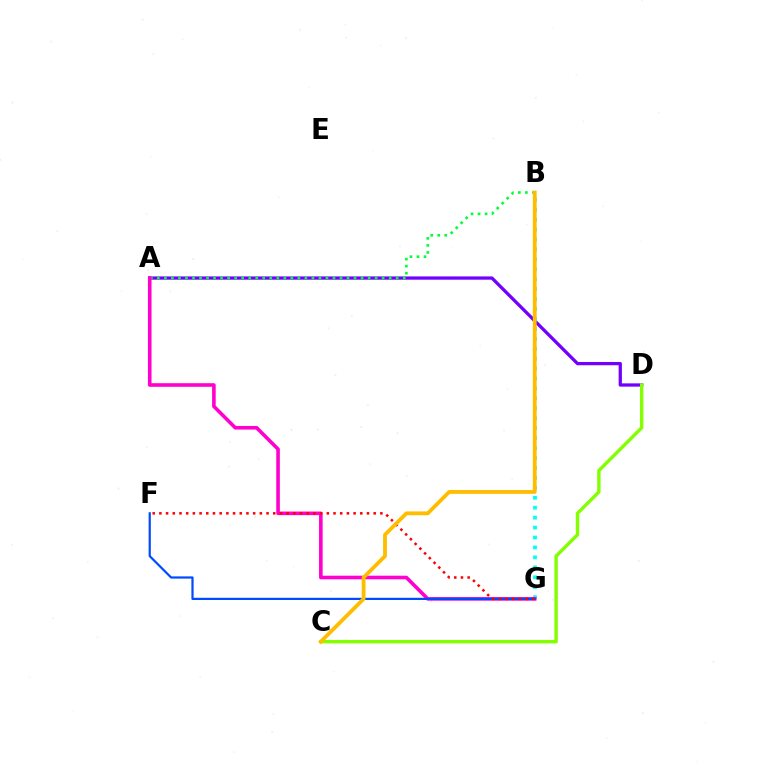{('A', 'D'): [{'color': '#7200ff', 'line_style': 'solid', 'thickness': 2.35}], ('A', 'B'): [{'color': '#00ff39', 'line_style': 'dotted', 'thickness': 1.91}], ('B', 'G'): [{'color': '#00fff6', 'line_style': 'dotted', 'thickness': 2.7}], ('A', 'G'): [{'color': '#ff00cf', 'line_style': 'solid', 'thickness': 2.59}], ('F', 'G'): [{'color': '#004bff', 'line_style': 'solid', 'thickness': 1.59}, {'color': '#ff0000', 'line_style': 'dotted', 'thickness': 1.82}], ('C', 'D'): [{'color': '#84ff00', 'line_style': 'solid', 'thickness': 2.45}], ('B', 'C'): [{'color': '#ffbd00', 'line_style': 'solid', 'thickness': 2.75}]}